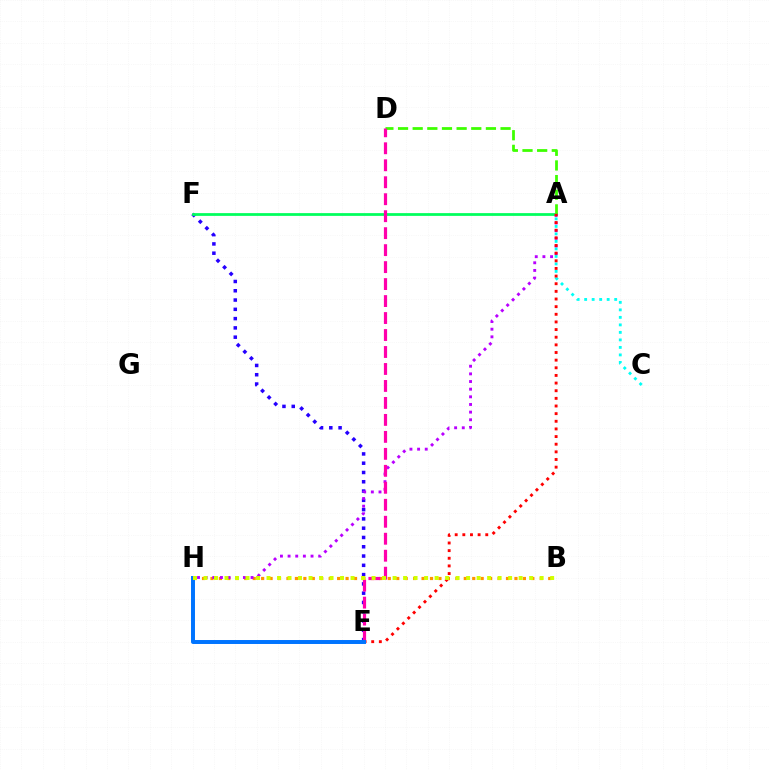{('E', 'F'): [{'color': '#2500ff', 'line_style': 'dotted', 'thickness': 2.52}], ('A', 'C'): [{'color': '#00fff6', 'line_style': 'dotted', 'thickness': 2.04}], ('B', 'H'): [{'color': '#ff9400', 'line_style': 'dotted', 'thickness': 2.29}, {'color': '#d1ff00', 'line_style': 'dotted', 'thickness': 2.85}], ('A', 'F'): [{'color': '#00ff5c', 'line_style': 'solid', 'thickness': 1.99}], ('A', 'D'): [{'color': '#3dff00', 'line_style': 'dashed', 'thickness': 1.99}], ('A', 'H'): [{'color': '#b900ff', 'line_style': 'dotted', 'thickness': 2.08}], ('D', 'E'): [{'color': '#ff00ac', 'line_style': 'dashed', 'thickness': 2.31}], ('A', 'E'): [{'color': '#ff0000', 'line_style': 'dotted', 'thickness': 2.08}], ('E', 'H'): [{'color': '#0074ff', 'line_style': 'solid', 'thickness': 2.85}]}